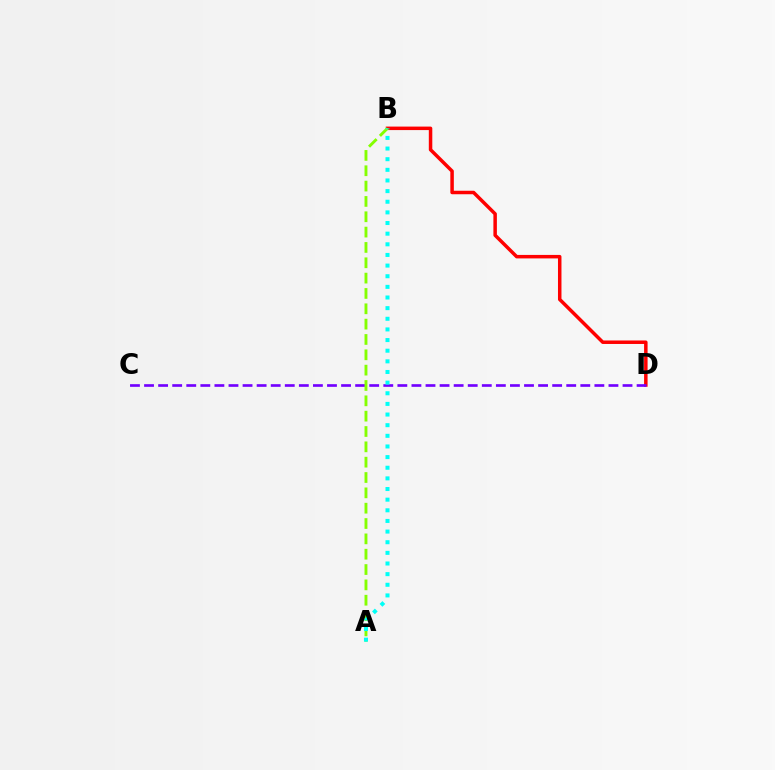{('B', 'D'): [{'color': '#ff0000', 'line_style': 'solid', 'thickness': 2.51}], ('C', 'D'): [{'color': '#7200ff', 'line_style': 'dashed', 'thickness': 1.91}], ('A', 'B'): [{'color': '#84ff00', 'line_style': 'dashed', 'thickness': 2.08}, {'color': '#00fff6', 'line_style': 'dotted', 'thickness': 2.89}]}